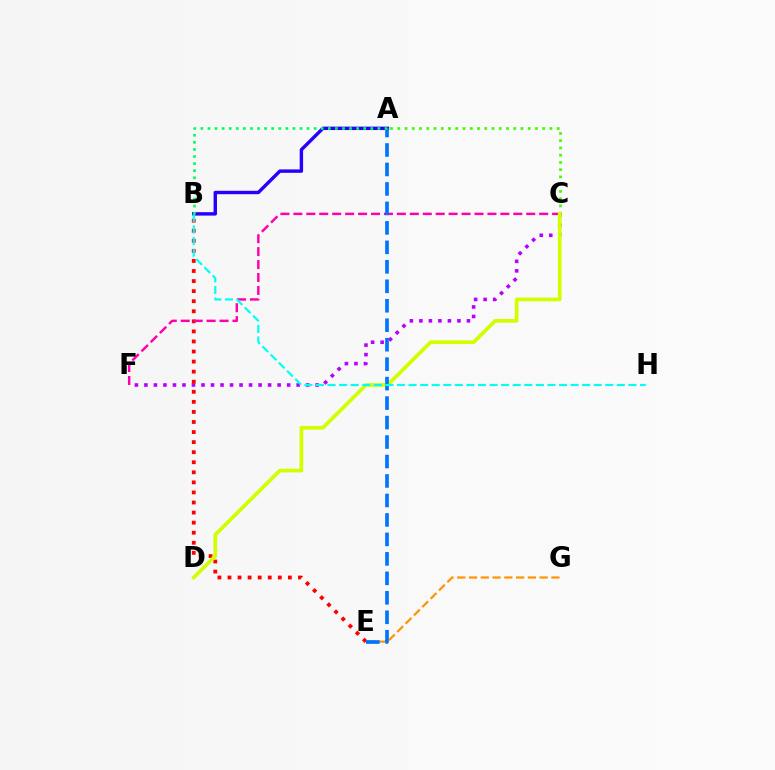{('A', 'C'): [{'color': '#3dff00', 'line_style': 'dotted', 'thickness': 1.97}], ('C', 'F'): [{'color': '#b900ff', 'line_style': 'dotted', 'thickness': 2.59}, {'color': '#ff00ac', 'line_style': 'dashed', 'thickness': 1.76}], ('B', 'E'): [{'color': '#ff0000', 'line_style': 'dotted', 'thickness': 2.73}], ('A', 'B'): [{'color': '#2500ff', 'line_style': 'solid', 'thickness': 2.46}, {'color': '#00ff5c', 'line_style': 'dotted', 'thickness': 1.92}], ('E', 'G'): [{'color': '#ff9400', 'line_style': 'dashed', 'thickness': 1.6}], ('C', 'D'): [{'color': '#d1ff00', 'line_style': 'solid', 'thickness': 2.67}], ('A', 'E'): [{'color': '#0074ff', 'line_style': 'dashed', 'thickness': 2.64}], ('B', 'H'): [{'color': '#00fff6', 'line_style': 'dashed', 'thickness': 1.57}]}